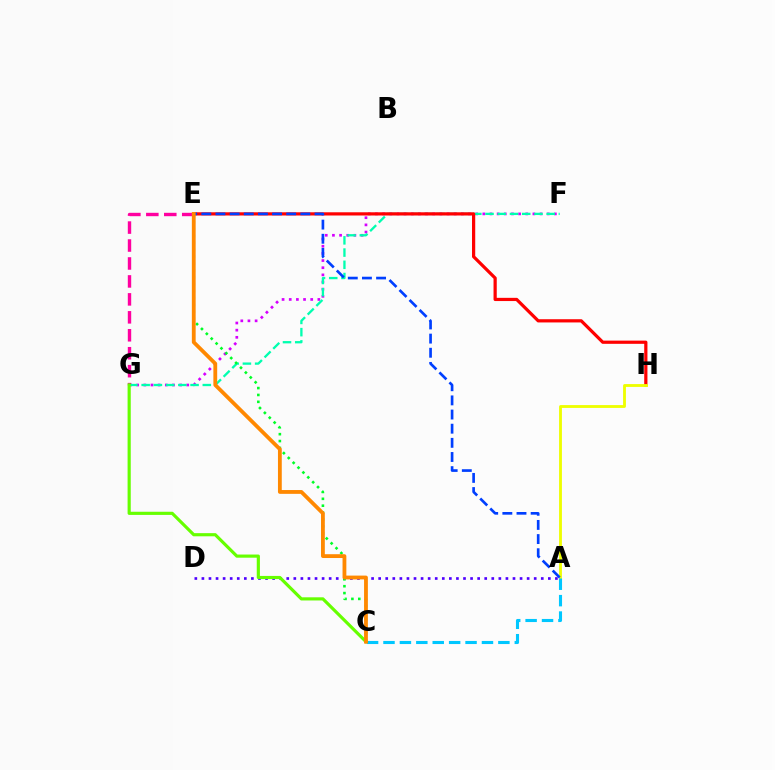{('F', 'G'): [{'color': '#d600ff', 'line_style': 'dotted', 'thickness': 1.94}, {'color': '#00ffaf', 'line_style': 'dashed', 'thickness': 1.66}], ('A', 'D'): [{'color': '#4f00ff', 'line_style': 'dotted', 'thickness': 1.92}], ('E', 'G'): [{'color': '#ff00a0', 'line_style': 'dashed', 'thickness': 2.44}], ('E', 'H'): [{'color': '#ff0000', 'line_style': 'solid', 'thickness': 2.31}], ('A', 'H'): [{'color': '#eeff00', 'line_style': 'solid', 'thickness': 2.04}], ('C', 'E'): [{'color': '#00ff27', 'line_style': 'dotted', 'thickness': 1.87}, {'color': '#ff8800', 'line_style': 'solid', 'thickness': 2.74}], ('A', 'E'): [{'color': '#003fff', 'line_style': 'dashed', 'thickness': 1.92}], ('A', 'C'): [{'color': '#00c7ff', 'line_style': 'dashed', 'thickness': 2.23}], ('C', 'G'): [{'color': '#66ff00', 'line_style': 'solid', 'thickness': 2.27}]}